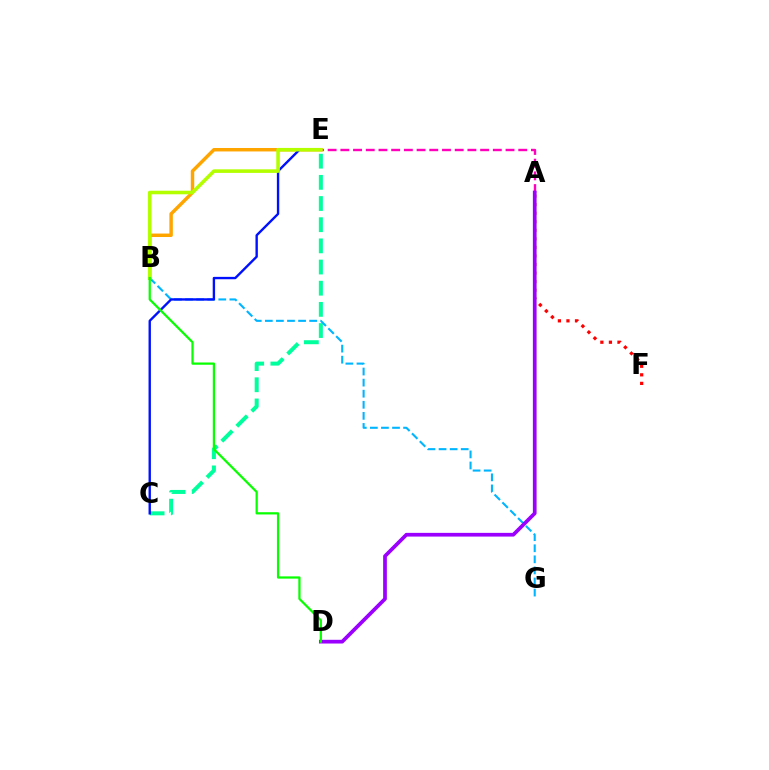{('A', 'E'): [{'color': '#ff00bd', 'line_style': 'dashed', 'thickness': 1.73}], ('A', 'F'): [{'color': '#ff0000', 'line_style': 'dotted', 'thickness': 2.32}], ('B', 'E'): [{'color': '#ffa500', 'line_style': 'solid', 'thickness': 2.49}, {'color': '#b3ff00', 'line_style': 'solid', 'thickness': 2.57}], ('C', 'E'): [{'color': '#00ff9d', 'line_style': 'dashed', 'thickness': 2.88}, {'color': '#0010ff', 'line_style': 'solid', 'thickness': 1.71}], ('B', 'G'): [{'color': '#00b5ff', 'line_style': 'dashed', 'thickness': 1.51}], ('A', 'D'): [{'color': '#9b00ff', 'line_style': 'solid', 'thickness': 2.67}], ('B', 'D'): [{'color': '#08ff00', 'line_style': 'solid', 'thickness': 1.62}]}